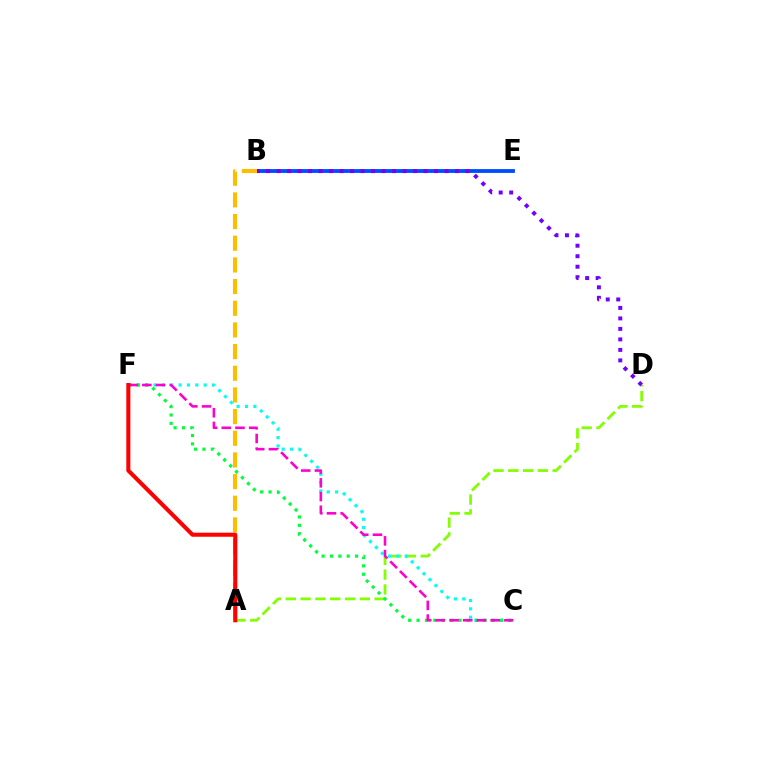{('A', 'D'): [{'color': '#84ff00', 'line_style': 'dashed', 'thickness': 2.01}], ('B', 'E'): [{'color': '#004bff', 'line_style': 'solid', 'thickness': 2.75}], ('C', 'F'): [{'color': '#00fff6', 'line_style': 'dotted', 'thickness': 2.27}, {'color': '#00ff39', 'line_style': 'dotted', 'thickness': 2.28}, {'color': '#ff00cf', 'line_style': 'dashed', 'thickness': 1.86}], ('B', 'D'): [{'color': '#7200ff', 'line_style': 'dotted', 'thickness': 2.85}], ('A', 'B'): [{'color': '#ffbd00', 'line_style': 'dashed', 'thickness': 2.94}], ('A', 'F'): [{'color': '#ff0000', 'line_style': 'solid', 'thickness': 2.91}]}